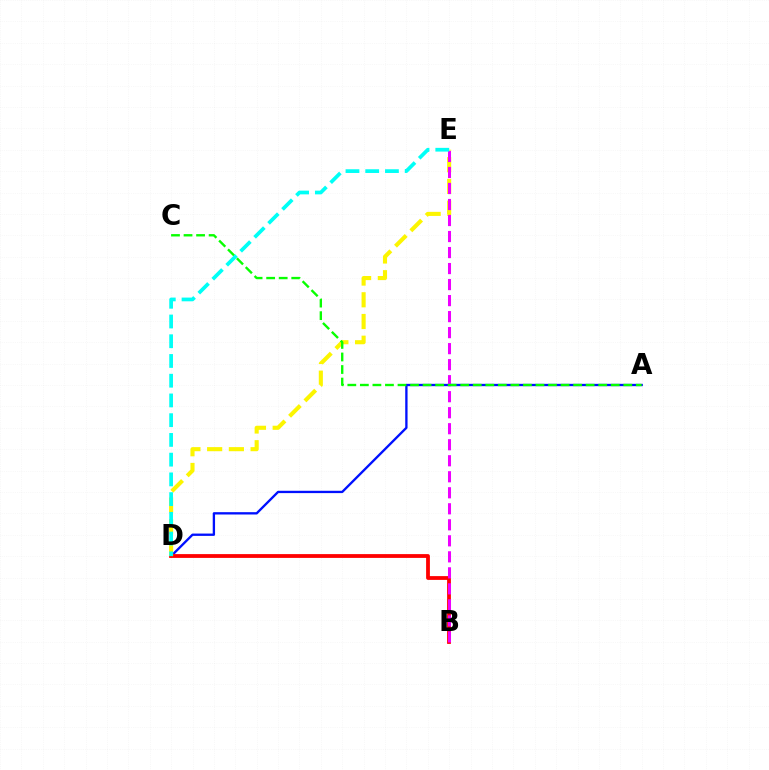{('A', 'D'): [{'color': '#0010ff', 'line_style': 'solid', 'thickness': 1.68}], ('B', 'D'): [{'color': '#ff0000', 'line_style': 'solid', 'thickness': 2.73}], ('D', 'E'): [{'color': '#fcf500', 'line_style': 'dashed', 'thickness': 2.95}, {'color': '#00fff6', 'line_style': 'dashed', 'thickness': 2.68}], ('B', 'E'): [{'color': '#ee00ff', 'line_style': 'dashed', 'thickness': 2.18}], ('A', 'C'): [{'color': '#08ff00', 'line_style': 'dashed', 'thickness': 1.7}]}